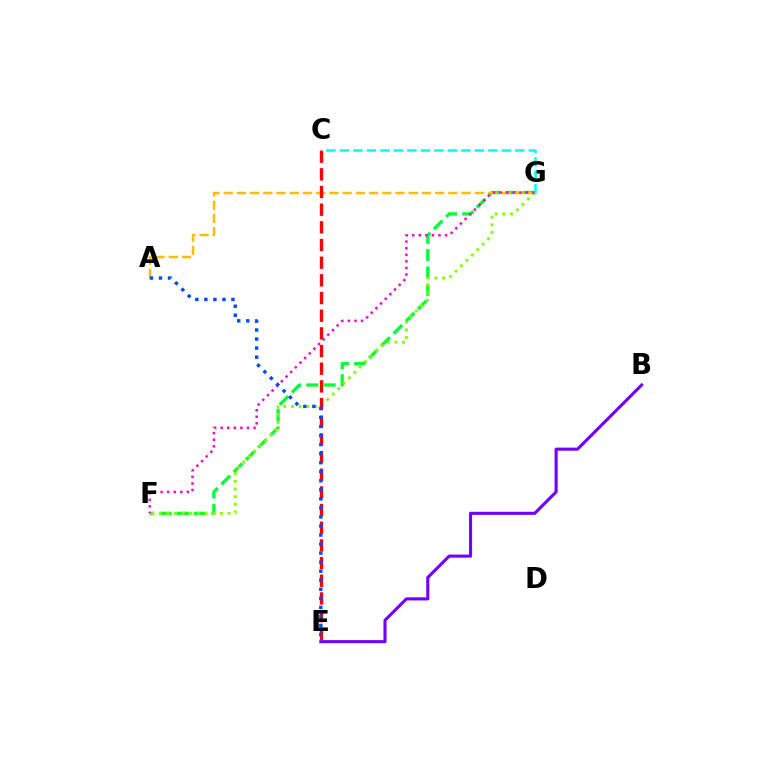{('F', 'G'): [{'color': '#00ff39', 'line_style': 'dashed', 'thickness': 2.35}, {'color': '#84ff00', 'line_style': 'dotted', 'thickness': 2.08}, {'color': '#ff00cf', 'line_style': 'dotted', 'thickness': 1.79}], ('A', 'G'): [{'color': '#ffbd00', 'line_style': 'dashed', 'thickness': 1.8}], ('B', 'E'): [{'color': '#7200ff', 'line_style': 'solid', 'thickness': 2.22}], ('C', 'E'): [{'color': '#ff0000', 'line_style': 'dashed', 'thickness': 2.4}], ('C', 'G'): [{'color': '#00fff6', 'line_style': 'dashed', 'thickness': 1.83}], ('A', 'E'): [{'color': '#004bff', 'line_style': 'dotted', 'thickness': 2.46}]}